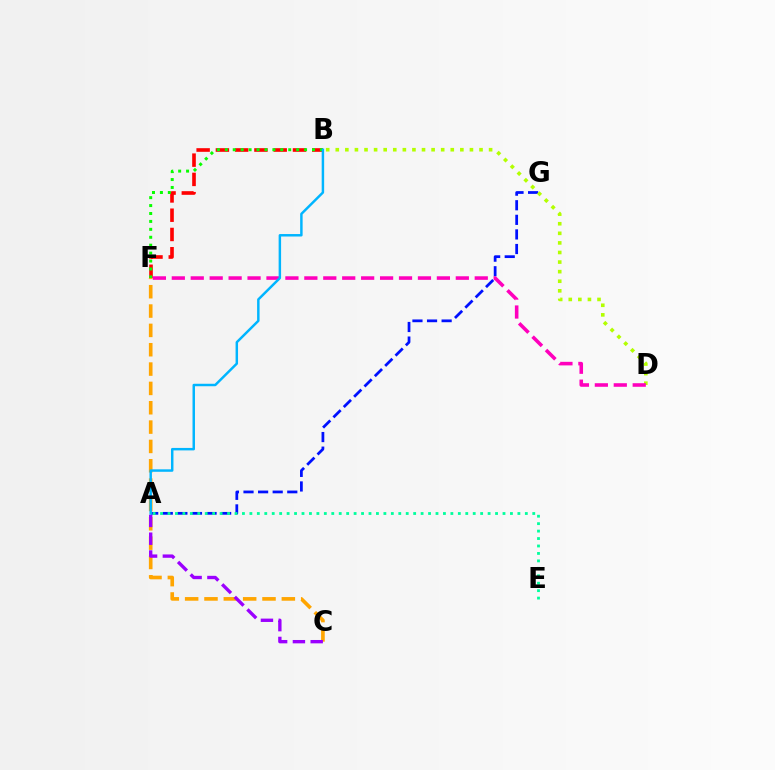{('A', 'G'): [{'color': '#0010ff', 'line_style': 'dashed', 'thickness': 1.98}], ('B', 'F'): [{'color': '#ff0000', 'line_style': 'dashed', 'thickness': 2.62}, {'color': '#08ff00', 'line_style': 'dotted', 'thickness': 2.15}], ('B', 'D'): [{'color': '#b3ff00', 'line_style': 'dotted', 'thickness': 2.6}], ('C', 'F'): [{'color': '#ffa500', 'line_style': 'dashed', 'thickness': 2.63}], ('A', 'E'): [{'color': '#00ff9d', 'line_style': 'dotted', 'thickness': 2.02}], ('A', 'C'): [{'color': '#9b00ff', 'line_style': 'dashed', 'thickness': 2.42}], ('D', 'F'): [{'color': '#ff00bd', 'line_style': 'dashed', 'thickness': 2.57}], ('A', 'B'): [{'color': '#00b5ff', 'line_style': 'solid', 'thickness': 1.78}]}